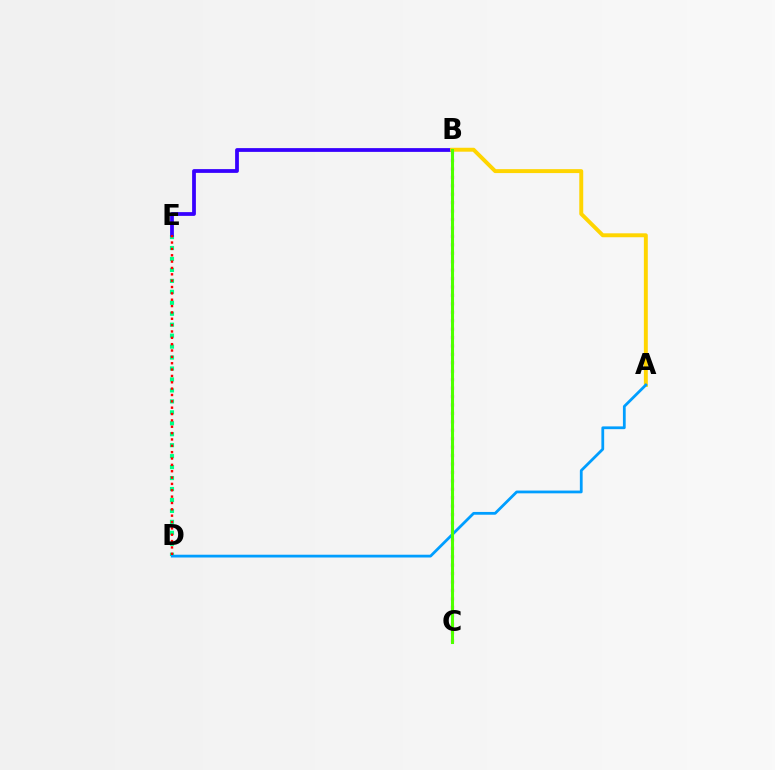{('D', 'E'): [{'color': '#00ff86', 'line_style': 'dotted', 'thickness': 2.98}, {'color': '#ff0000', 'line_style': 'dotted', 'thickness': 1.73}], ('B', 'C'): [{'color': '#ff00ed', 'line_style': 'dotted', 'thickness': 2.29}, {'color': '#4fff00', 'line_style': 'solid', 'thickness': 2.2}], ('B', 'E'): [{'color': '#3700ff', 'line_style': 'solid', 'thickness': 2.71}], ('A', 'B'): [{'color': '#ffd500', 'line_style': 'solid', 'thickness': 2.83}], ('A', 'D'): [{'color': '#009eff', 'line_style': 'solid', 'thickness': 2.0}]}